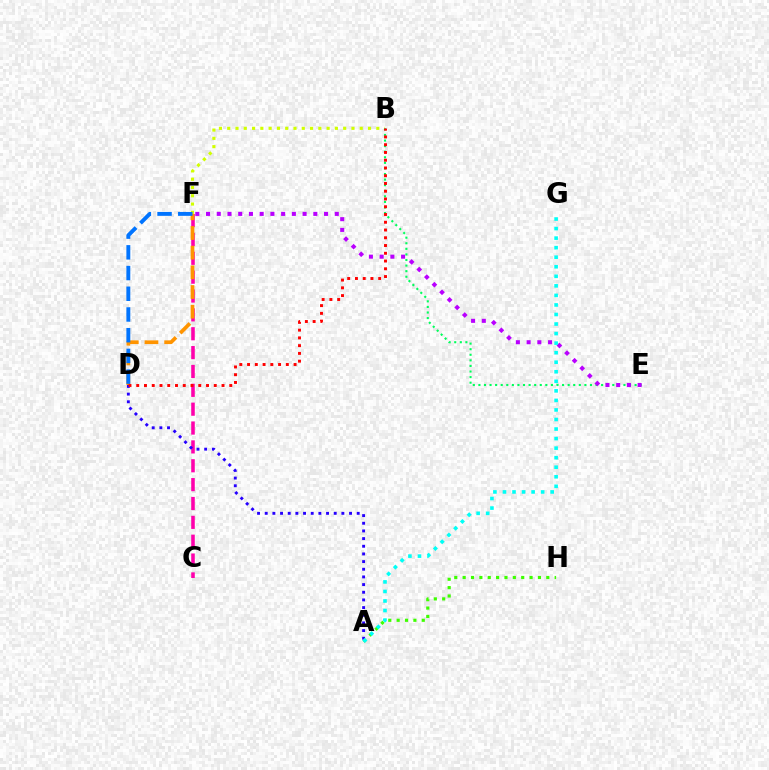{('B', 'F'): [{'color': '#d1ff00', 'line_style': 'dotted', 'thickness': 2.25}], ('B', 'E'): [{'color': '#00ff5c', 'line_style': 'dotted', 'thickness': 1.52}], ('E', 'F'): [{'color': '#b900ff', 'line_style': 'dotted', 'thickness': 2.92}], ('C', 'F'): [{'color': '#ff00ac', 'line_style': 'dashed', 'thickness': 2.56}], ('D', 'F'): [{'color': '#ff9400', 'line_style': 'dashed', 'thickness': 2.67}, {'color': '#0074ff', 'line_style': 'dashed', 'thickness': 2.81}], ('A', 'D'): [{'color': '#2500ff', 'line_style': 'dotted', 'thickness': 2.08}], ('A', 'H'): [{'color': '#3dff00', 'line_style': 'dotted', 'thickness': 2.27}], ('B', 'D'): [{'color': '#ff0000', 'line_style': 'dotted', 'thickness': 2.11}], ('A', 'G'): [{'color': '#00fff6', 'line_style': 'dotted', 'thickness': 2.59}]}